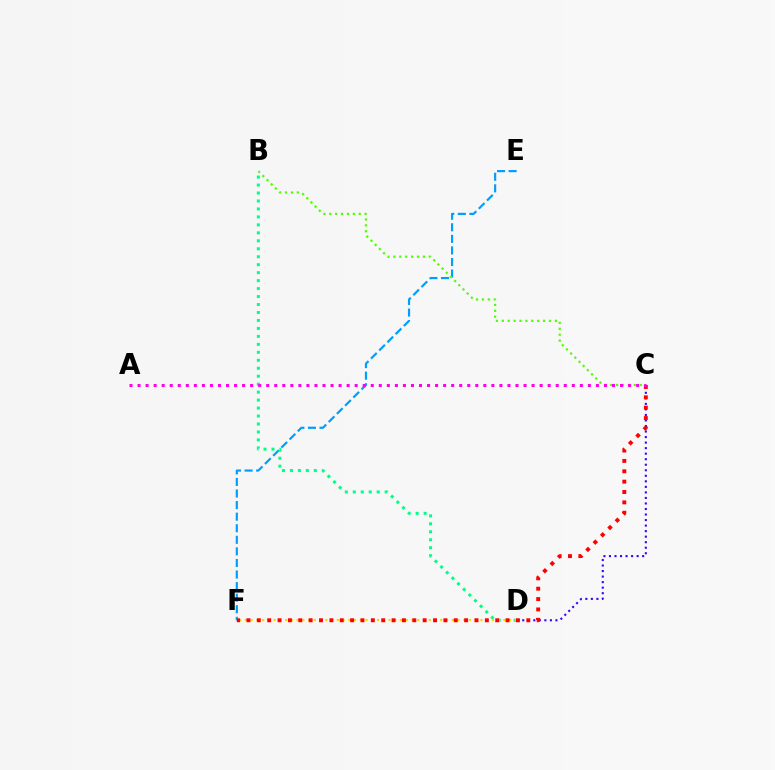{('C', 'D'): [{'color': '#3700ff', 'line_style': 'dotted', 'thickness': 1.5}], ('E', 'F'): [{'color': '#009eff', 'line_style': 'dashed', 'thickness': 1.57}], ('B', 'D'): [{'color': '#00ff86', 'line_style': 'dotted', 'thickness': 2.16}], ('D', 'F'): [{'color': '#ffd500', 'line_style': 'dotted', 'thickness': 1.56}], ('C', 'F'): [{'color': '#ff0000', 'line_style': 'dotted', 'thickness': 2.82}], ('B', 'C'): [{'color': '#4fff00', 'line_style': 'dotted', 'thickness': 1.6}], ('A', 'C'): [{'color': '#ff00ed', 'line_style': 'dotted', 'thickness': 2.18}]}